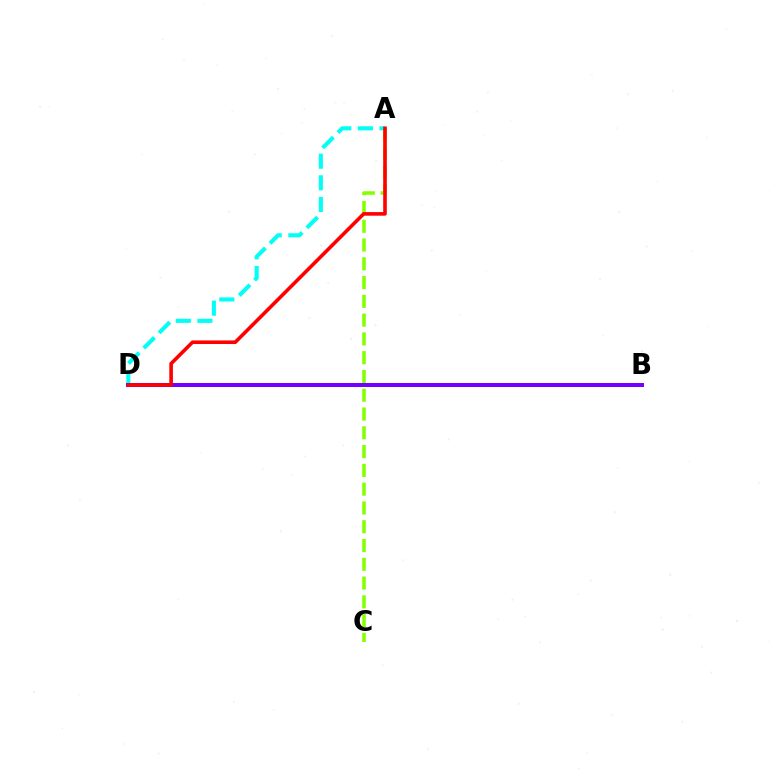{('A', 'C'): [{'color': '#84ff00', 'line_style': 'dashed', 'thickness': 2.55}], ('A', 'D'): [{'color': '#00fff6', 'line_style': 'dashed', 'thickness': 2.94}, {'color': '#ff0000', 'line_style': 'solid', 'thickness': 2.59}], ('B', 'D'): [{'color': '#7200ff', 'line_style': 'solid', 'thickness': 2.87}]}